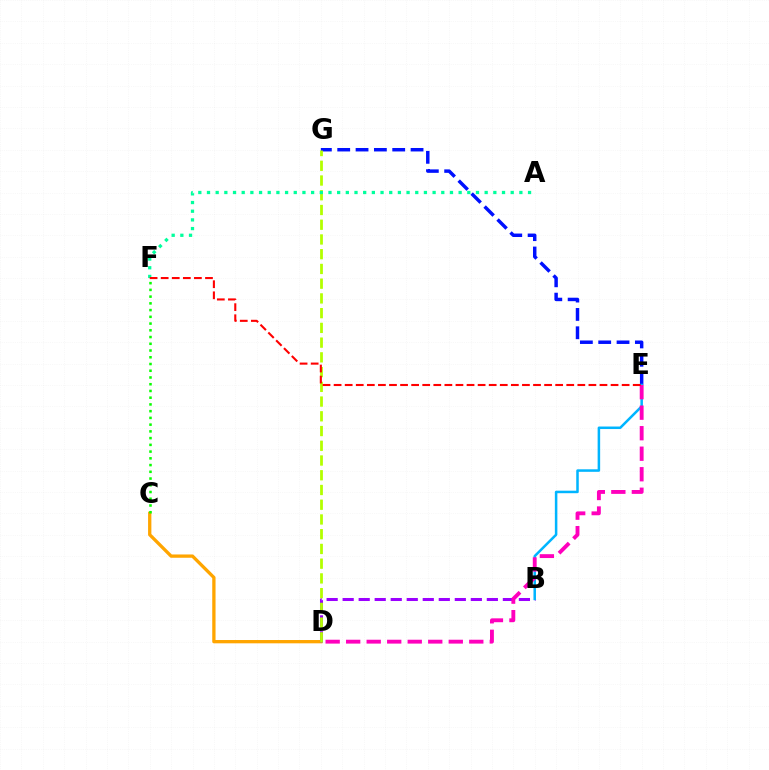{('C', 'D'): [{'color': '#ffa500', 'line_style': 'solid', 'thickness': 2.38}], ('E', 'G'): [{'color': '#0010ff', 'line_style': 'dashed', 'thickness': 2.49}], ('C', 'F'): [{'color': '#08ff00', 'line_style': 'dotted', 'thickness': 1.83}], ('B', 'D'): [{'color': '#9b00ff', 'line_style': 'dashed', 'thickness': 2.18}], ('B', 'E'): [{'color': '#00b5ff', 'line_style': 'solid', 'thickness': 1.81}], ('D', 'G'): [{'color': '#b3ff00', 'line_style': 'dashed', 'thickness': 2.0}], ('A', 'F'): [{'color': '#00ff9d', 'line_style': 'dotted', 'thickness': 2.36}], ('D', 'E'): [{'color': '#ff00bd', 'line_style': 'dashed', 'thickness': 2.79}], ('E', 'F'): [{'color': '#ff0000', 'line_style': 'dashed', 'thickness': 1.51}]}